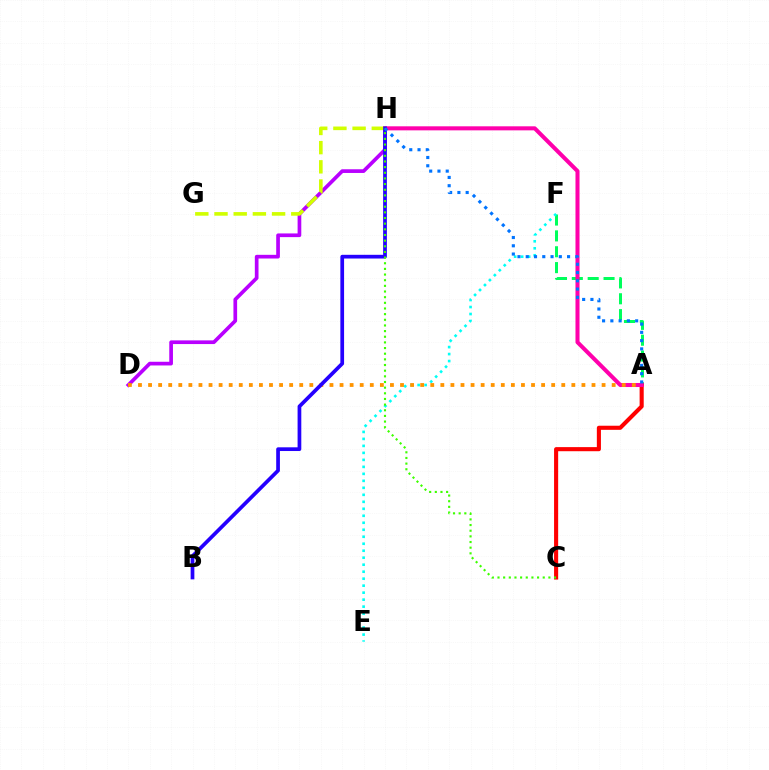{('A', 'F'): [{'color': '#00ff5c', 'line_style': 'dashed', 'thickness': 2.15}], ('E', 'F'): [{'color': '#00fff6', 'line_style': 'dotted', 'thickness': 1.9}], ('D', 'H'): [{'color': '#b900ff', 'line_style': 'solid', 'thickness': 2.66}], ('A', 'C'): [{'color': '#ff0000', 'line_style': 'solid', 'thickness': 2.95}], ('A', 'H'): [{'color': '#ff00ac', 'line_style': 'solid', 'thickness': 2.91}, {'color': '#0074ff', 'line_style': 'dotted', 'thickness': 2.25}], ('G', 'H'): [{'color': '#d1ff00', 'line_style': 'dashed', 'thickness': 2.61}], ('A', 'D'): [{'color': '#ff9400', 'line_style': 'dotted', 'thickness': 2.74}], ('B', 'H'): [{'color': '#2500ff', 'line_style': 'solid', 'thickness': 2.68}], ('C', 'H'): [{'color': '#3dff00', 'line_style': 'dotted', 'thickness': 1.54}]}